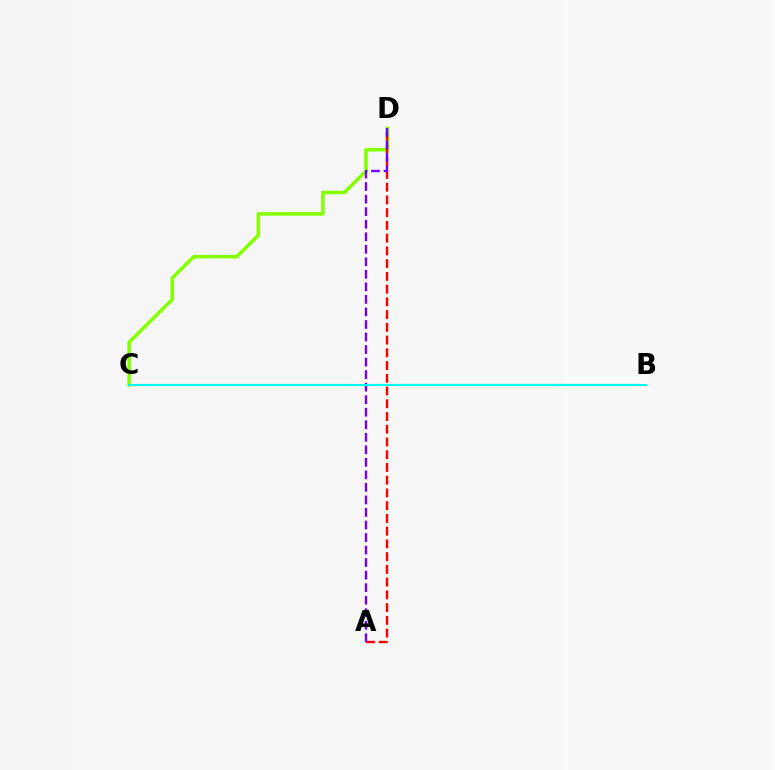{('C', 'D'): [{'color': '#84ff00', 'line_style': 'solid', 'thickness': 2.54}], ('A', 'D'): [{'color': '#ff0000', 'line_style': 'dashed', 'thickness': 1.73}, {'color': '#7200ff', 'line_style': 'dashed', 'thickness': 1.7}], ('B', 'C'): [{'color': '#00fff6', 'line_style': 'solid', 'thickness': 1.52}]}